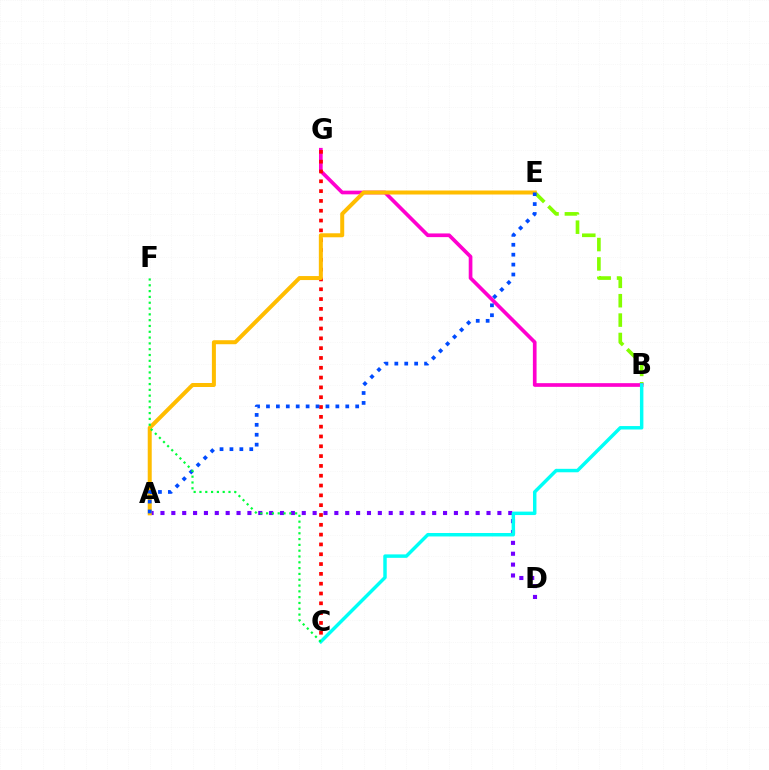{('B', 'E'): [{'color': '#84ff00', 'line_style': 'dashed', 'thickness': 2.63}], ('B', 'G'): [{'color': '#ff00cf', 'line_style': 'solid', 'thickness': 2.65}], ('C', 'G'): [{'color': '#ff0000', 'line_style': 'dotted', 'thickness': 2.67}], ('A', 'D'): [{'color': '#7200ff', 'line_style': 'dotted', 'thickness': 2.95}], ('A', 'E'): [{'color': '#ffbd00', 'line_style': 'solid', 'thickness': 2.88}, {'color': '#004bff', 'line_style': 'dotted', 'thickness': 2.69}], ('B', 'C'): [{'color': '#00fff6', 'line_style': 'solid', 'thickness': 2.49}], ('C', 'F'): [{'color': '#00ff39', 'line_style': 'dotted', 'thickness': 1.58}]}